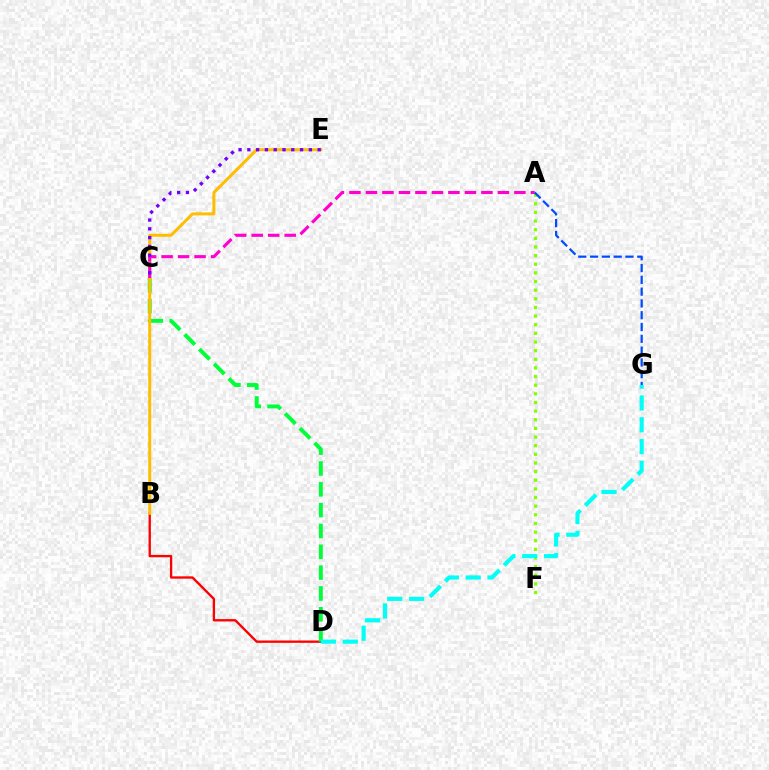{('A', 'F'): [{'color': '#84ff00', 'line_style': 'dotted', 'thickness': 2.35}], ('B', 'D'): [{'color': '#ff0000', 'line_style': 'solid', 'thickness': 1.68}], ('C', 'D'): [{'color': '#00ff39', 'line_style': 'dashed', 'thickness': 2.83}], ('B', 'E'): [{'color': '#ffbd00', 'line_style': 'solid', 'thickness': 2.15}], ('A', 'C'): [{'color': '#ff00cf', 'line_style': 'dashed', 'thickness': 2.24}], ('D', 'G'): [{'color': '#00fff6', 'line_style': 'dashed', 'thickness': 2.96}], ('C', 'E'): [{'color': '#7200ff', 'line_style': 'dotted', 'thickness': 2.39}], ('A', 'G'): [{'color': '#004bff', 'line_style': 'dashed', 'thickness': 1.6}]}